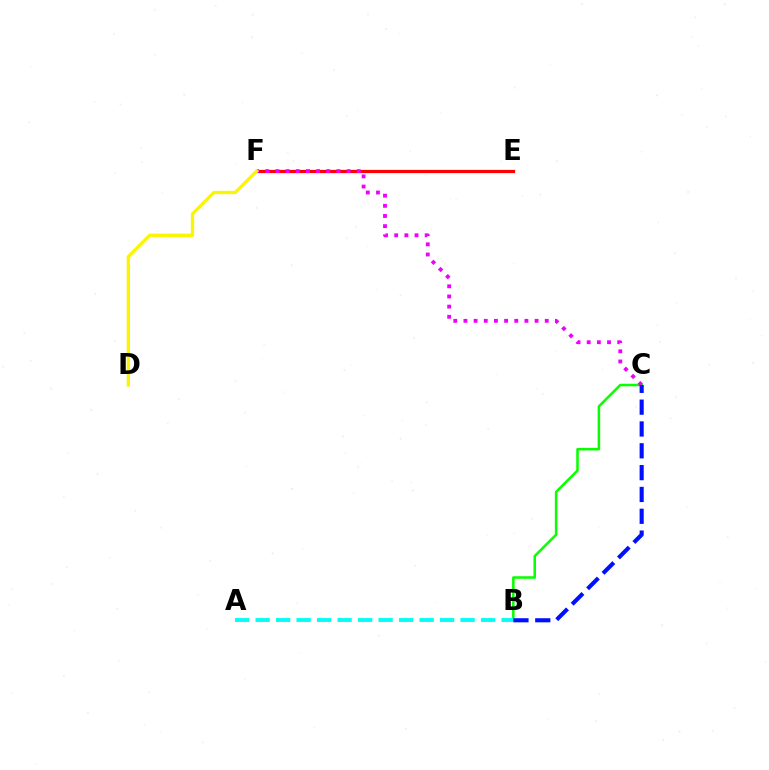{('E', 'F'): [{'color': '#ff0000', 'line_style': 'solid', 'thickness': 2.3}], ('B', 'C'): [{'color': '#08ff00', 'line_style': 'solid', 'thickness': 1.82}, {'color': '#0010ff', 'line_style': 'dashed', 'thickness': 2.96}], ('C', 'F'): [{'color': '#ee00ff', 'line_style': 'dotted', 'thickness': 2.76}], ('A', 'B'): [{'color': '#00fff6', 'line_style': 'dashed', 'thickness': 2.78}], ('D', 'F'): [{'color': '#fcf500', 'line_style': 'solid', 'thickness': 2.38}]}